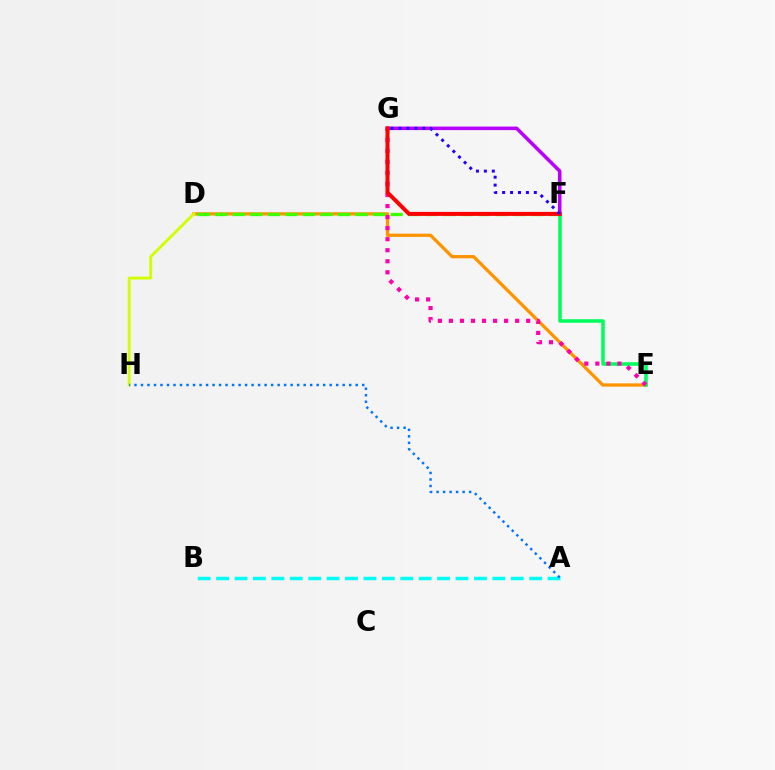{('D', 'E'): [{'color': '#ff9400', 'line_style': 'solid', 'thickness': 2.36}], ('E', 'F'): [{'color': '#00ff5c', 'line_style': 'solid', 'thickness': 2.55}], ('E', 'G'): [{'color': '#ff00ac', 'line_style': 'dotted', 'thickness': 3.0}], ('D', 'F'): [{'color': '#3dff00', 'line_style': 'dashed', 'thickness': 2.38}], ('F', 'G'): [{'color': '#b900ff', 'line_style': 'solid', 'thickness': 2.55}, {'color': '#ff0000', 'line_style': 'solid', 'thickness': 2.89}, {'color': '#2500ff', 'line_style': 'dotted', 'thickness': 2.15}], ('A', 'B'): [{'color': '#00fff6', 'line_style': 'dashed', 'thickness': 2.5}], ('D', 'H'): [{'color': '#d1ff00', 'line_style': 'solid', 'thickness': 2.07}], ('A', 'H'): [{'color': '#0074ff', 'line_style': 'dotted', 'thickness': 1.77}]}